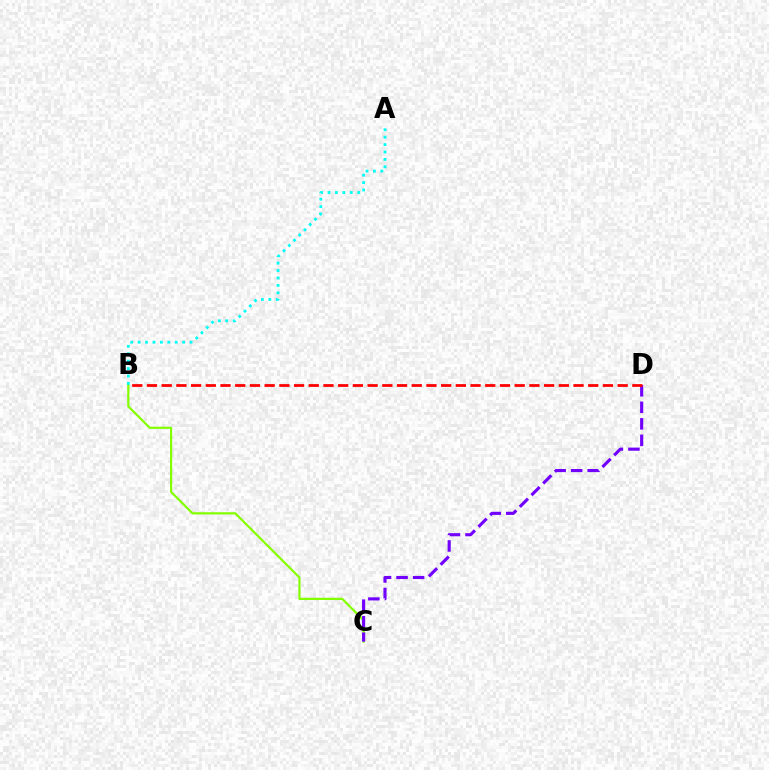{('B', 'C'): [{'color': '#84ff00', 'line_style': 'solid', 'thickness': 1.59}], ('A', 'B'): [{'color': '#00fff6', 'line_style': 'dotted', 'thickness': 2.02}], ('C', 'D'): [{'color': '#7200ff', 'line_style': 'dashed', 'thickness': 2.25}], ('B', 'D'): [{'color': '#ff0000', 'line_style': 'dashed', 'thickness': 2.0}]}